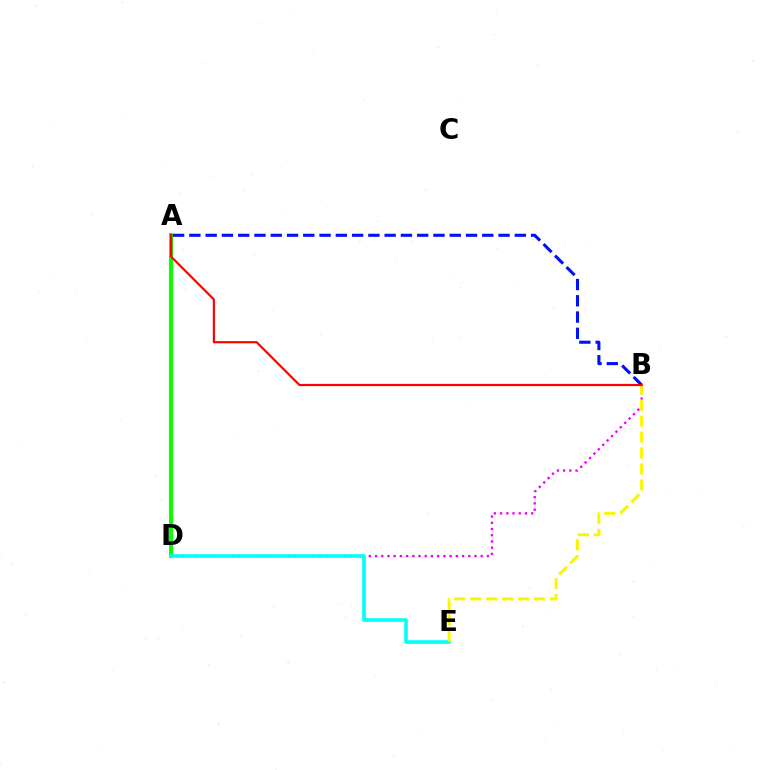{('A', 'D'): [{'color': '#08ff00', 'line_style': 'solid', 'thickness': 2.9}], ('A', 'B'): [{'color': '#0010ff', 'line_style': 'dashed', 'thickness': 2.21}, {'color': '#ff0000', 'line_style': 'solid', 'thickness': 1.57}], ('B', 'D'): [{'color': '#ee00ff', 'line_style': 'dotted', 'thickness': 1.69}], ('D', 'E'): [{'color': '#00fff6', 'line_style': 'solid', 'thickness': 2.57}], ('B', 'E'): [{'color': '#fcf500', 'line_style': 'dashed', 'thickness': 2.16}]}